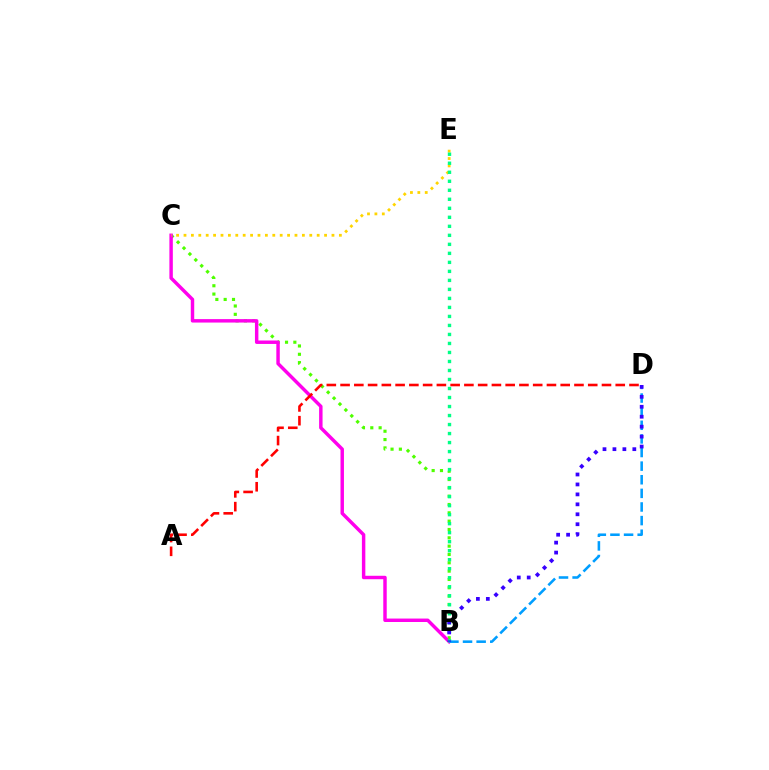{('B', 'C'): [{'color': '#4fff00', 'line_style': 'dotted', 'thickness': 2.26}, {'color': '#ff00ed', 'line_style': 'solid', 'thickness': 2.48}], ('C', 'E'): [{'color': '#ffd500', 'line_style': 'dotted', 'thickness': 2.01}], ('B', 'E'): [{'color': '#00ff86', 'line_style': 'dotted', 'thickness': 2.45}], ('B', 'D'): [{'color': '#009eff', 'line_style': 'dashed', 'thickness': 1.85}, {'color': '#3700ff', 'line_style': 'dotted', 'thickness': 2.7}], ('A', 'D'): [{'color': '#ff0000', 'line_style': 'dashed', 'thickness': 1.87}]}